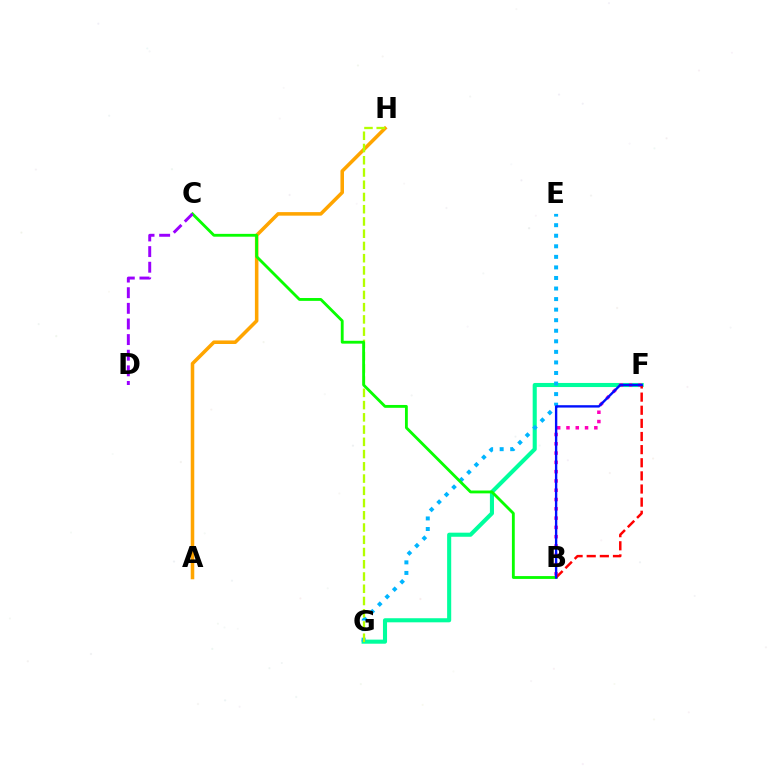{('F', 'G'): [{'color': '#00ff9d', 'line_style': 'solid', 'thickness': 2.94}], ('A', 'H'): [{'color': '#ffa500', 'line_style': 'solid', 'thickness': 2.55}], ('E', 'G'): [{'color': '#00b5ff', 'line_style': 'dotted', 'thickness': 2.87}], ('G', 'H'): [{'color': '#b3ff00', 'line_style': 'dashed', 'thickness': 1.66}], ('B', 'F'): [{'color': '#ff00bd', 'line_style': 'dotted', 'thickness': 2.52}, {'color': '#ff0000', 'line_style': 'dashed', 'thickness': 1.78}, {'color': '#0010ff', 'line_style': 'solid', 'thickness': 1.71}], ('B', 'C'): [{'color': '#08ff00', 'line_style': 'solid', 'thickness': 2.05}], ('C', 'D'): [{'color': '#9b00ff', 'line_style': 'dashed', 'thickness': 2.12}]}